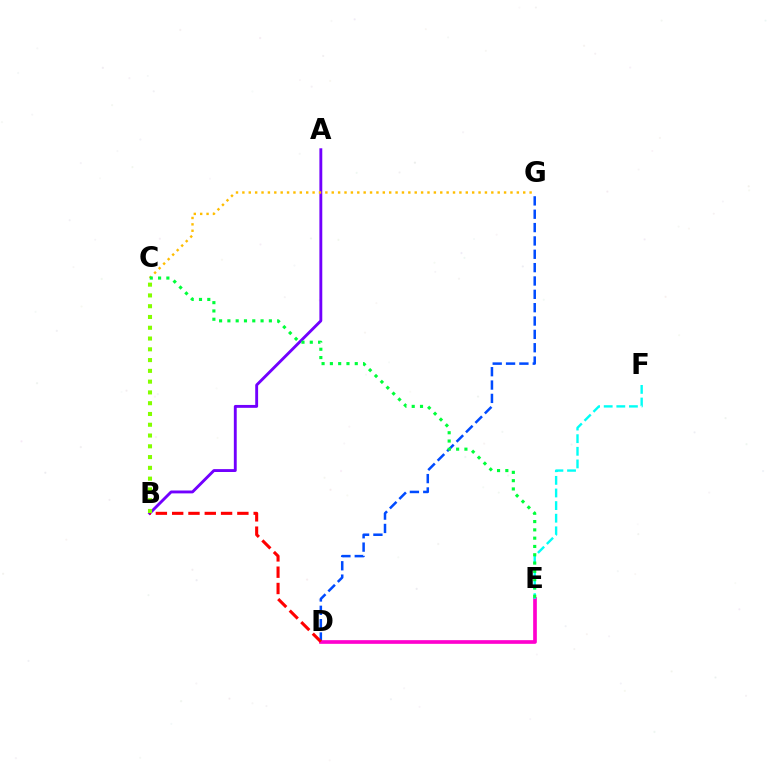{('D', 'G'): [{'color': '#004bff', 'line_style': 'dashed', 'thickness': 1.81}], ('D', 'E'): [{'color': '#ff00cf', 'line_style': 'solid', 'thickness': 2.65}], ('A', 'B'): [{'color': '#7200ff', 'line_style': 'solid', 'thickness': 2.07}], ('E', 'F'): [{'color': '#00fff6', 'line_style': 'dashed', 'thickness': 1.71}], ('C', 'G'): [{'color': '#ffbd00', 'line_style': 'dotted', 'thickness': 1.73}], ('B', 'D'): [{'color': '#ff0000', 'line_style': 'dashed', 'thickness': 2.21}], ('B', 'C'): [{'color': '#84ff00', 'line_style': 'dotted', 'thickness': 2.93}], ('C', 'E'): [{'color': '#00ff39', 'line_style': 'dotted', 'thickness': 2.25}]}